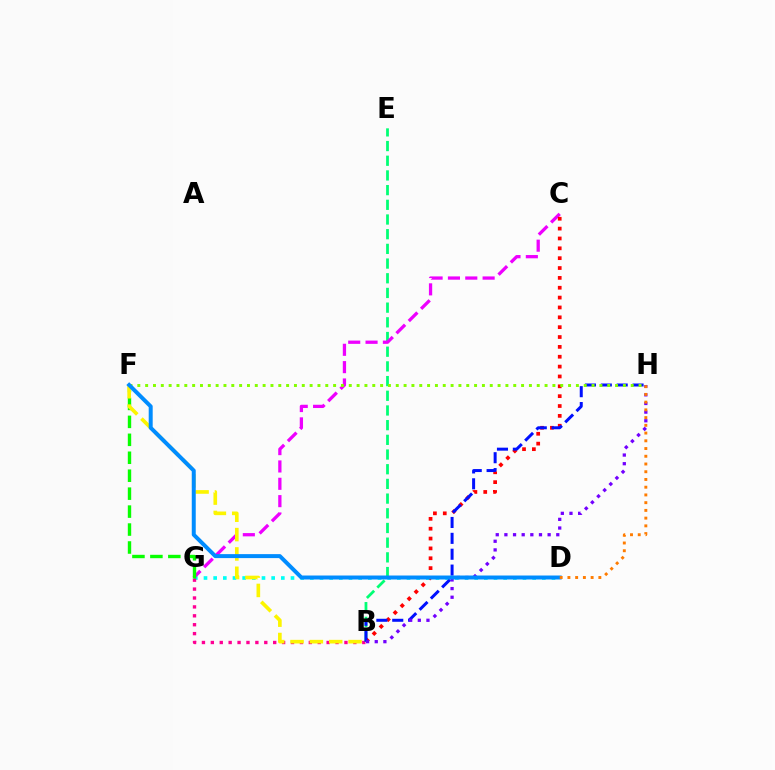{('D', 'G'): [{'color': '#00fff6', 'line_style': 'dotted', 'thickness': 2.63}], ('B', 'G'): [{'color': '#ff0094', 'line_style': 'dotted', 'thickness': 2.42}], ('B', 'E'): [{'color': '#00ff74', 'line_style': 'dashed', 'thickness': 2.0}], ('C', 'G'): [{'color': '#ee00ff', 'line_style': 'dashed', 'thickness': 2.36}], ('B', 'C'): [{'color': '#ff0000', 'line_style': 'dotted', 'thickness': 2.68}], ('F', 'G'): [{'color': '#08ff00', 'line_style': 'dashed', 'thickness': 2.44}], ('B', 'H'): [{'color': '#0010ff', 'line_style': 'dashed', 'thickness': 2.16}, {'color': '#7200ff', 'line_style': 'dotted', 'thickness': 2.35}], ('B', 'F'): [{'color': '#fcf500', 'line_style': 'dashed', 'thickness': 2.63}], ('F', 'H'): [{'color': '#84ff00', 'line_style': 'dotted', 'thickness': 2.13}], ('D', 'F'): [{'color': '#008cff', 'line_style': 'solid', 'thickness': 2.87}], ('D', 'H'): [{'color': '#ff7c00', 'line_style': 'dotted', 'thickness': 2.1}]}